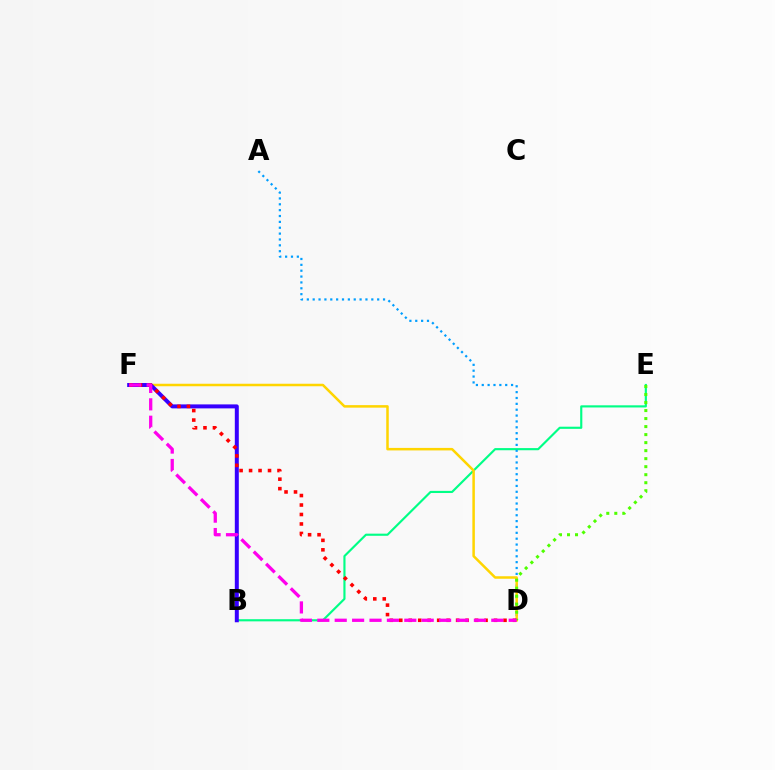{('B', 'E'): [{'color': '#00ff86', 'line_style': 'solid', 'thickness': 1.55}], ('A', 'D'): [{'color': '#009eff', 'line_style': 'dotted', 'thickness': 1.59}], ('D', 'F'): [{'color': '#ffd500', 'line_style': 'solid', 'thickness': 1.81}, {'color': '#ff0000', 'line_style': 'dotted', 'thickness': 2.57}, {'color': '#ff00ed', 'line_style': 'dashed', 'thickness': 2.36}], ('B', 'F'): [{'color': '#3700ff', 'line_style': 'solid', 'thickness': 2.87}], ('D', 'E'): [{'color': '#4fff00', 'line_style': 'dotted', 'thickness': 2.18}]}